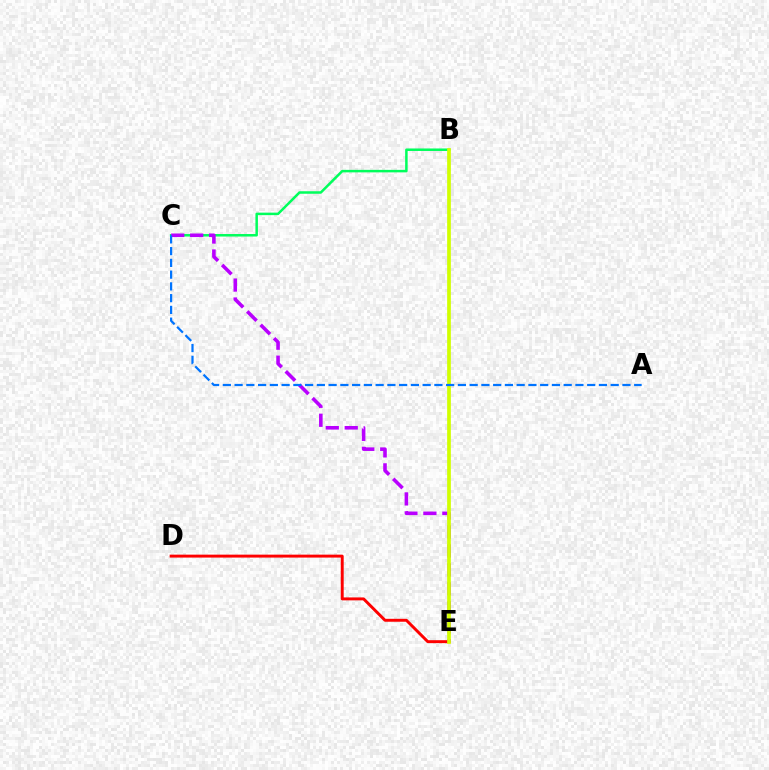{('B', 'C'): [{'color': '#00ff5c', 'line_style': 'solid', 'thickness': 1.8}], ('D', 'E'): [{'color': '#ff0000', 'line_style': 'solid', 'thickness': 2.11}], ('C', 'E'): [{'color': '#b900ff', 'line_style': 'dashed', 'thickness': 2.58}], ('B', 'E'): [{'color': '#d1ff00', 'line_style': 'solid', 'thickness': 2.67}], ('A', 'C'): [{'color': '#0074ff', 'line_style': 'dashed', 'thickness': 1.6}]}